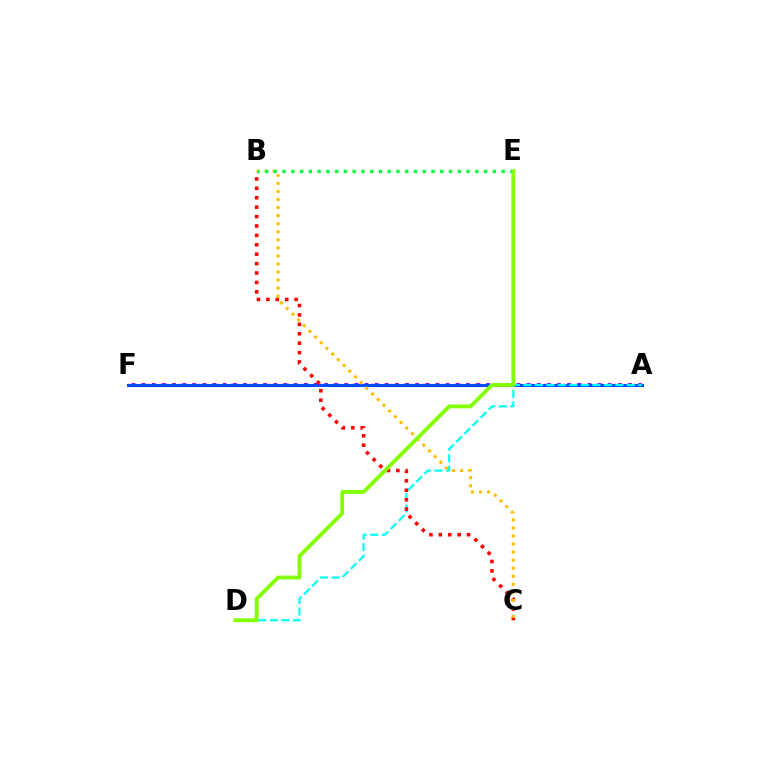{('A', 'F'): [{'color': '#7200ff', 'line_style': 'dotted', 'thickness': 2.75}, {'color': '#ff00cf', 'line_style': 'dotted', 'thickness': 1.74}, {'color': '#004bff', 'line_style': 'solid', 'thickness': 2.17}], ('A', 'D'): [{'color': '#00fff6', 'line_style': 'dashed', 'thickness': 1.56}], ('B', 'C'): [{'color': '#ff0000', 'line_style': 'dotted', 'thickness': 2.56}, {'color': '#ffbd00', 'line_style': 'dotted', 'thickness': 2.19}], ('B', 'E'): [{'color': '#00ff39', 'line_style': 'dotted', 'thickness': 2.38}], ('D', 'E'): [{'color': '#84ff00', 'line_style': 'solid', 'thickness': 2.76}]}